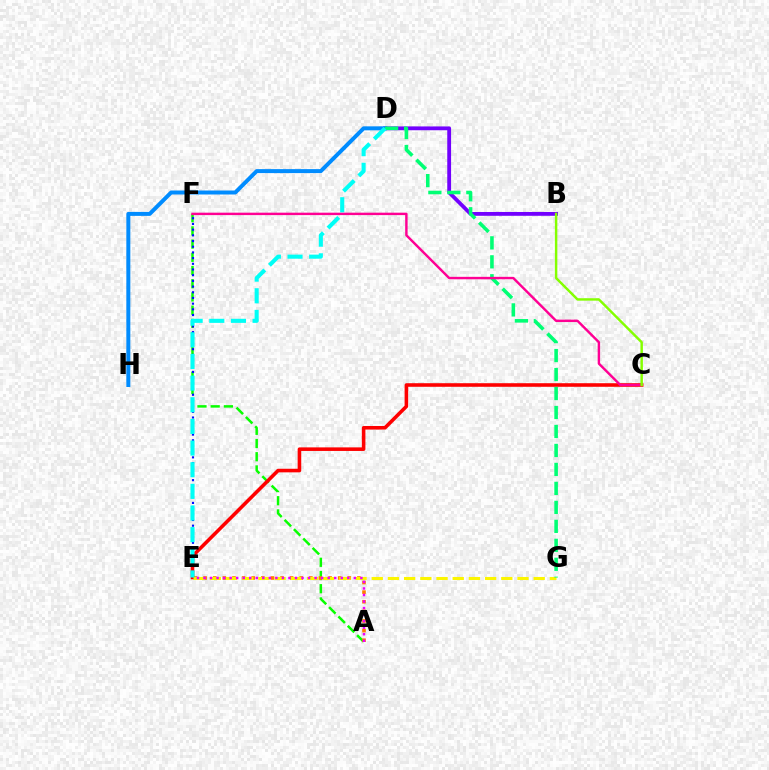{('A', 'F'): [{'color': '#08ff00', 'line_style': 'dashed', 'thickness': 1.8}], ('B', 'D'): [{'color': '#7200ff', 'line_style': 'solid', 'thickness': 2.75}], ('A', 'E'): [{'color': '#ff7c00', 'line_style': 'dotted', 'thickness': 2.61}, {'color': '#ee00ff', 'line_style': 'dotted', 'thickness': 1.78}], ('E', 'F'): [{'color': '#0010ff', 'line_style': 'dotted', 'thickness': 1.55}], ('D', 'H'): [{'color': '#008cff', 'line_style': 'solid', 'thickness': 2.87}], ('C', 'E'): [{'color': '#ff0000', 'line_style': 'solid', 'thickness': 2.58}], ('E', 'G'): [{'color': '#fcf500', 'line_style': 'dashed', 'thickness': 2.2}], ('D', 'G'): [{'color': '#00ff74', 'line_style': 'dashed', 'thickness': 2.58}], ('C', 'F'): [{'color': '#ff0094', 'line_style': 'solid', 'thickness': 1.75}], ('D', 'E'): [{'color': '#00fff6', 'line_style': 'dashed', 'thickness': 2.94}], ('B', 'C'): [{'color': '#84ff00', 'line_style': 'solid', 'thickness': 1.77}]}